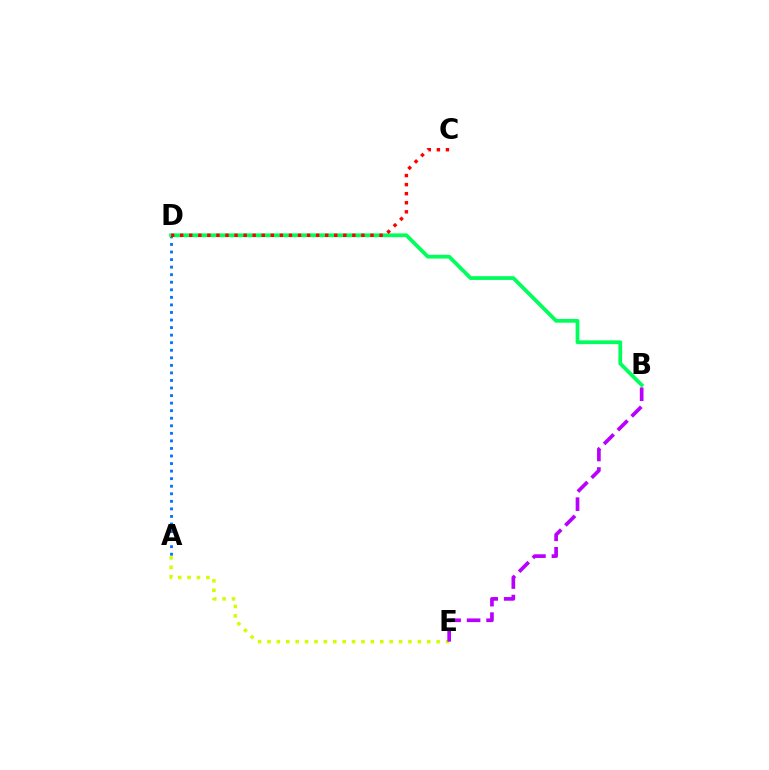{('A', 'D'): [{'color': '#0074ff', 'line_style': 'dotted', 'thickness': 2.05}], ('B', 'D'): [{'color': '#00ff5c', 'line_style': 'solid', 'thickness': 2.72}], ('C', 'D'): [{'color': '#ff0000', 'line_style': 'dotted', 'thickness': 2.46}], ('A', 'E'): [{'color': '#d1ff00', 'line_style': 'dotted', 'thickness': 2.55}], ('B', 'E'): [{'color': '#b900ff', 'line_style': 'dashed', 'thickness': 2.65}]}